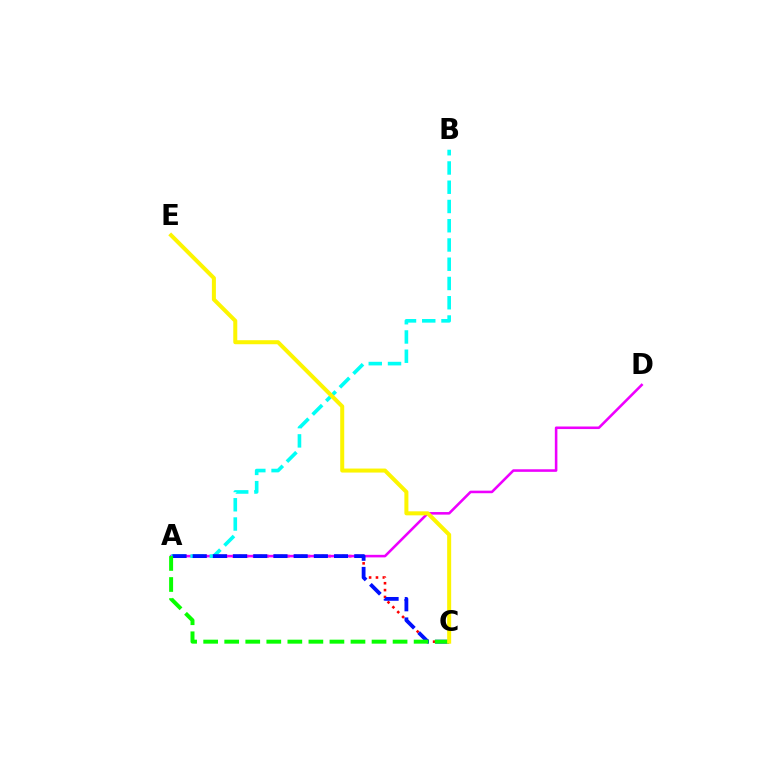{('A', 'C'): [{'color': '#ff0000', 'line_style': 'dotted', 'thickness': 1.87}, {'color': '#0010ff', 'line_style': 'dashed', 'thickness': 2.74}, {'color': '#08ff00', 'line_style': 'dashed', 'thickness': 2.86}], ('A', 'D'): [{'color': '#ee00ff', 'line_style': 'solid', 'thickness': 1.85}], ('A', 'B'): [{'color': '#00fff6', 'line_style': 'dashed', 'thickness': 2.62}], ('C', 'E'): [{'color': '#fcf500', 'line_style': 'solid', 'thickness': 2.89}]}